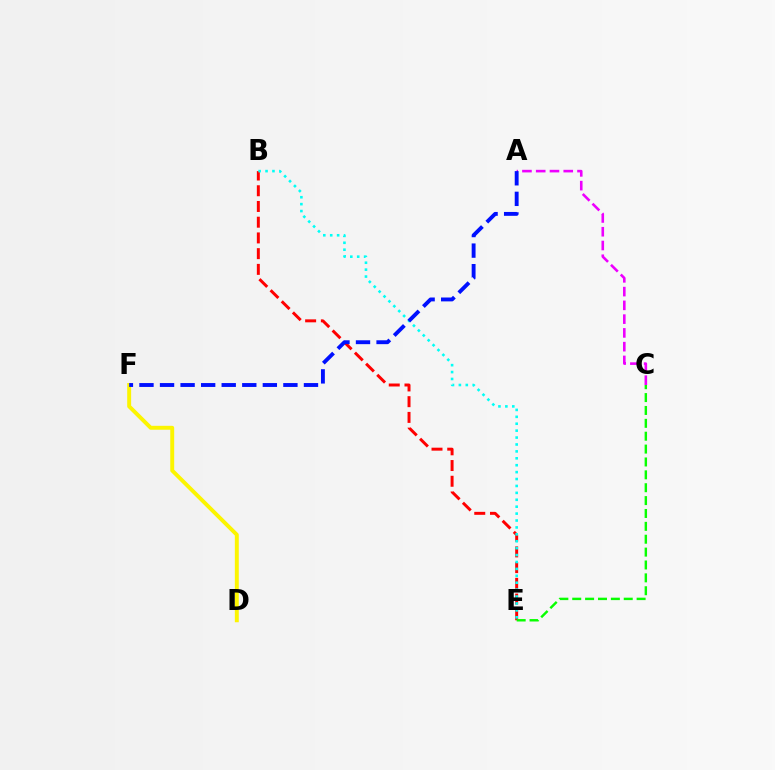{('B', 'E'): [{'color': '#ff0000', 'line_style': 'dashed', 'thickness': 2.14}, {'color': '#00fff6', 'line_style': 'dotted', 'thickness': 1.88}], ('D', 'F'): [{'color': '#fcf500', 'line_style': 'solid', 'thickness': 2.83}], ('A', 'C'): [{'color': '#ee00ff', 'line_style': 'dashed', 'thickness': 1.87}], ('C', 'E'): [{'color': '#08ff00', 'line_style': 'dashed', 'thickness': 1.75}], ('A', 'F'): [{'color': '#0010ff', 'line_style': 'dashed', 'thickness': 2.79}]}